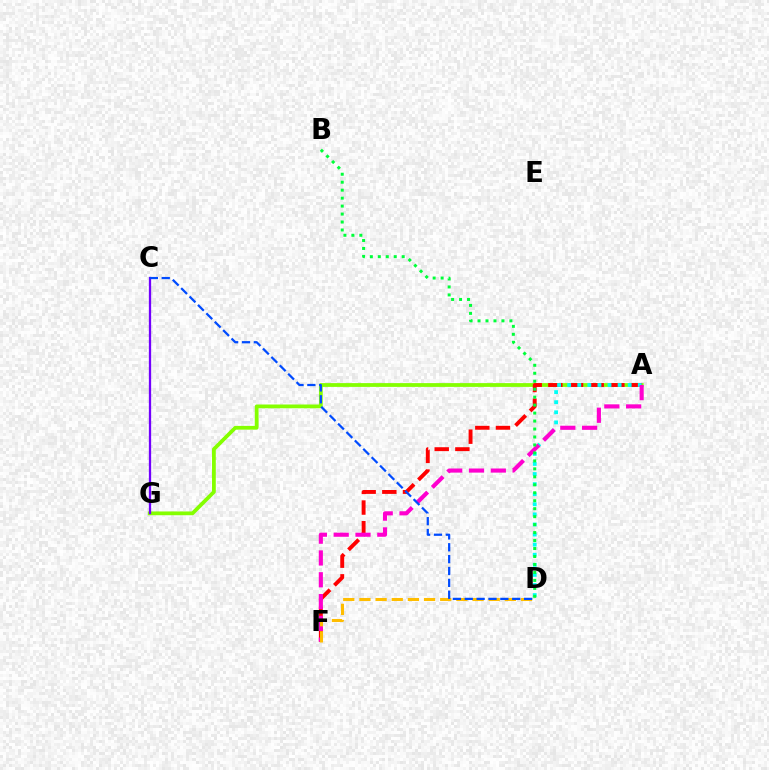{('A', 'G'): [{'color': '#84ff00', 'line_style': 'solid', 'thickness': 2.72}], ('A', 'F'): [{'color': '#ff0000', 'line_style': 'dashed', 'thickness': 2.81}, {'color': '#ff00cf', 'line_style': 'dashed', 'thickness': 2.96}], ('A', 'D'): [{'color': '#00fff6', 'line_style': 'dotted', 'thickness': 2.74}], ('B', 'D'): [{'color': '#00ff39', 'line_style': 'dotted', 'thickness': 2.16}], ('D', 'F'): [{'color': '#ffbd00', 'line_style': 'dashed', 'thickness': 2.2}], ('C', 'G'): [{'color': '#7200ff', 'line_style': 'solid', 'thickness': 1.65}], ('C', 'D'): [{'color': '#004bff', 'line_style': 'dashed', 'thickness': 1.61}]}